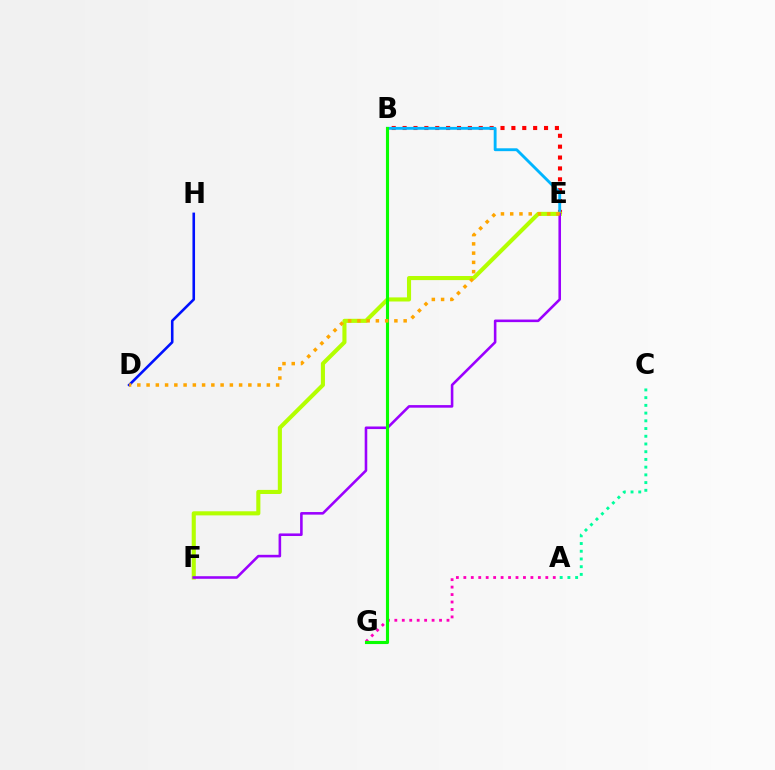{('A', 'G'): [{'color': '#ff00bd', 'line_style': 'dotted', 'thickness': 2.02}], ('B', 'E'): [{'color': '#ff0000', 'line_style': 'dotted', 'thickness': 2.96}, {'color': '#00b5ff', 'line_style': 'solid', 'thickness': 2.06}], ('A', 'C'): [{'color': '#00ff9d', 'line_style': 'dotted', 'thickness': 2.1}], ('E', 'F'): [{'color': '#b3ff00', 'line_style': 'solid', 'thickness': 2.95}, {'color': '#9b00ff', 'line_style': 'solid', 'thickness': 1.86}], ('B', 'G'): [{'color': '#08ff00', 'line_style': 'solid', 'thickness': 2.24}], ('D', 'H'): [{'color': '#0010ff', 'line_style': 'solid', 'thickness': 1.87}], ('D', 'E'): [{'color': '#ffa500', 'line_style': 'dotted', 'thickness': 2.51}]}